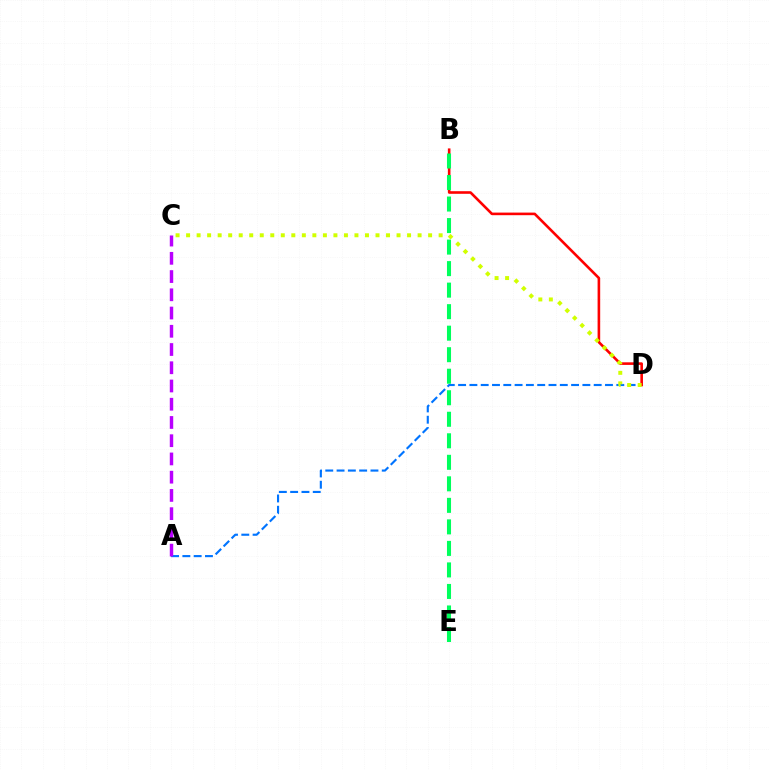{('A', 'D'): [{'color': '#0074ff', 'line_style': 'dashed', 'thickness': 1.54}], ('B', 'D'): [{'color': '#ff0000', 'line_style': 'solid', 'thickness': 1.88}], ('C', 'D'): [{'color': '#d1ff00', 'line_style': 'dotted', 'thickness': 2.86}], ('A', 'C'): [{'color': '#b900ff', 'line_style': 'dashed', 'thickness': 2.48}], ('B', 'E'): [{'color': '#00ff5c', 'line_style': 'dashed', 'thickness': 2.92}]}